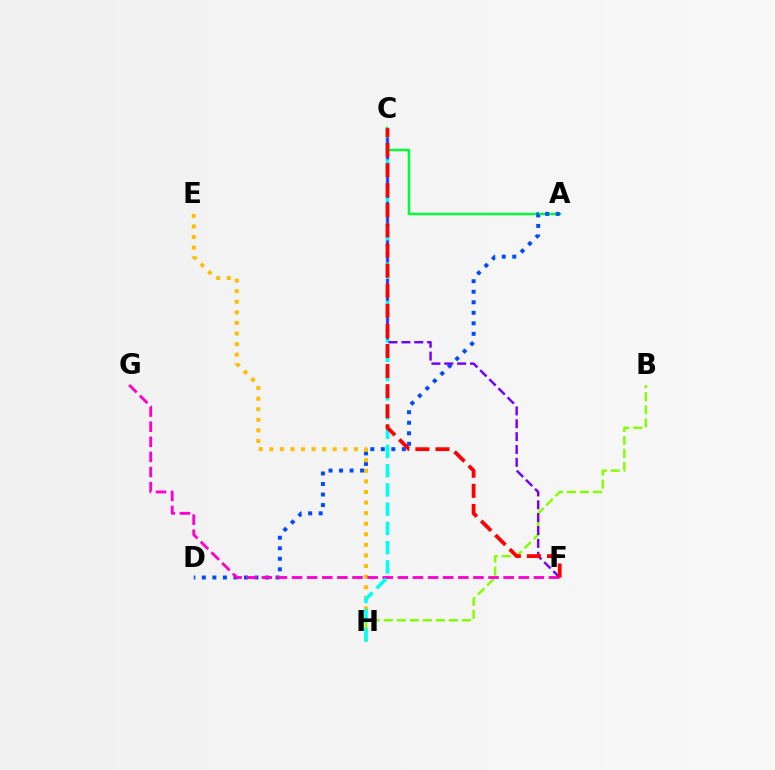{('A', 'C'): [{'color': '#00ff39', 'line_style': 'solid', 'thickness': 1.79}], ('A', 'D'): [{'color': '#004bff', 'line_style': 'dotted', 'thickness': 2.86}], ('E', 'H'): [{'color': '#ffbd00', 'line_style': 'dotted', 'thickness': 2.87}], ('B', 'H'): [{'color': '#84ff00', 'line_style': 'dashed', 'thickness': 1.77}], ('F', 'G'): [{'color': '#ff00cf', 'line_style': 'dashed', 'thickness': 2.05}], ('C', 'H'): [{'color': '#00fff6', 'line_style': 'dashed', 'thickness': 2.61}], ('C', 'F'): [{'color': '#7200ff', 'line_style': 'dashed', 'thickness': 1.75}, {'color': '#ff0000', 'line_style': 'dashed', 'thickness': 2.73}]}